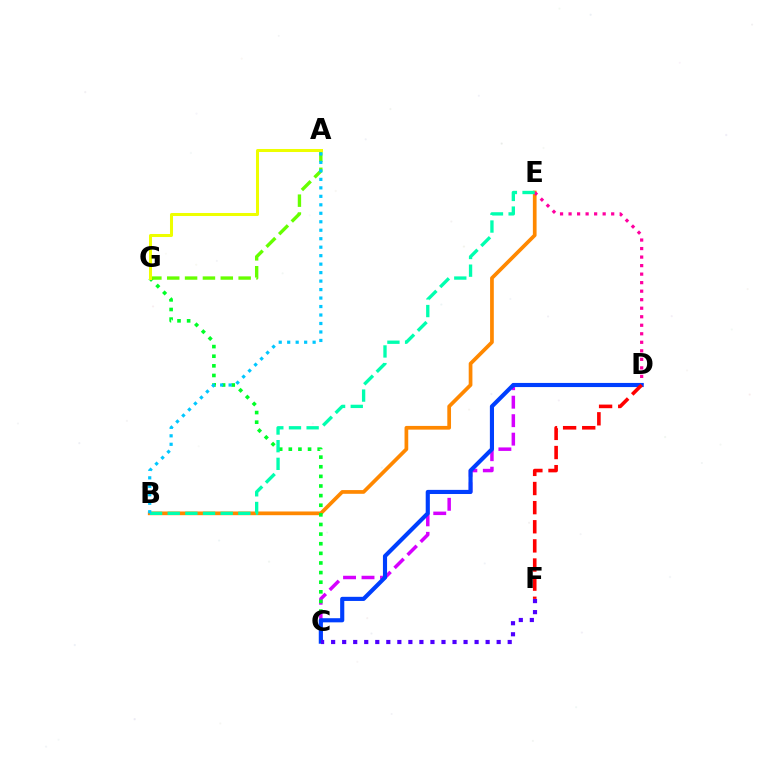{('B', 'E'): [{'color': '#ff8800', 'line_style': 'solid', 'thickness': 2.67}, {'color': '#00ffaf', 'line_style': 'dashed', 'thickness': 2.4}], ('C', 'D'): [{'color': '#d600ff', 'line_style': 'dashed', 'thickness': 2.51}, {'color': '#003fff', 'line_style': 'solid', 'thickness': 2.98}], ('C', 'G'): [{'color': '#00ff27', 'line_style': 'dotted', 'thickness': 2.61}], ('D', 'E'): [{'color': '#ff00a0', 'line_style': 'dotted', 'thickness': 2.32}], ('A', 'G'): [{'color': '#66ff00', 'line_style': 'dashed', 'thickness': 2.43}, {'color': '#eeff00', 'line_style': 'solid', 'thickness': 2.17}], ('A', 'B'): [{'color': '#00c7ff', 'line_style': 'dotted', 'thickness': 2.3}], ('D', 'F'): [{'color': '#ff0000', 'line_style': 'dashed', 'thickness': 2.6}], ('C', 'F'): [{'color': '#4f00ff', 'line_style': 'dotted', 'thickness': 3.0}]}